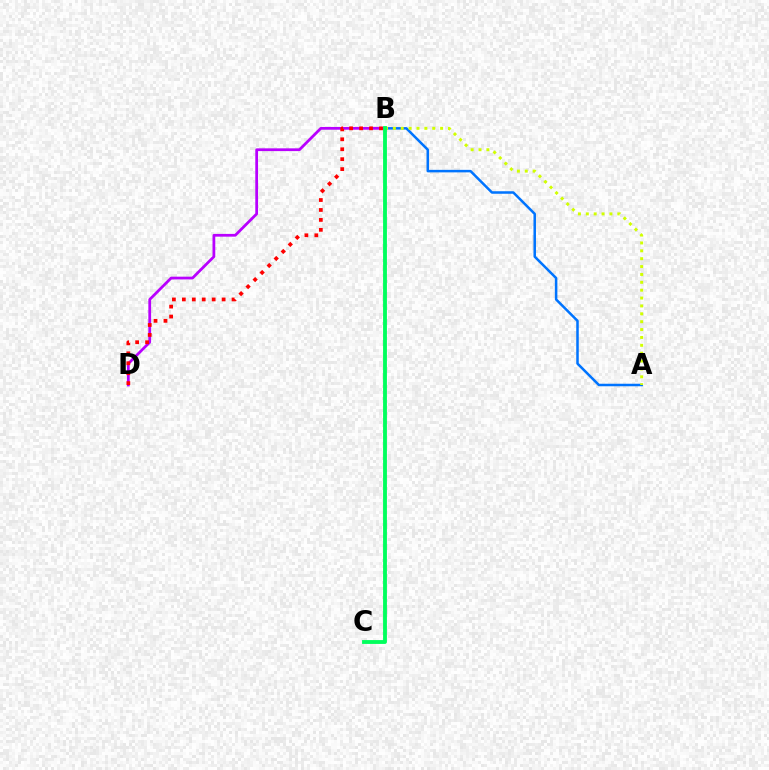{('A', 'B'): [{'color': '#0074ff', 'line_style': 'solid', 'thickness': 1.81}, {'color': '#d1ff00', 'line_style': 'dotted', 'thickness': 2.14}], ('B', 'D'): [{'color': '#b900ff', 'line_style': 'solid', 'thickness': 1.99}, {'color': '#ff0000', 'line_style': 'dotted', 'thickness': 2.7}], ('B', 'C'): [{'color': '#00ff5c', 'line_style': 'solid', 'thickness': 2.77}]}